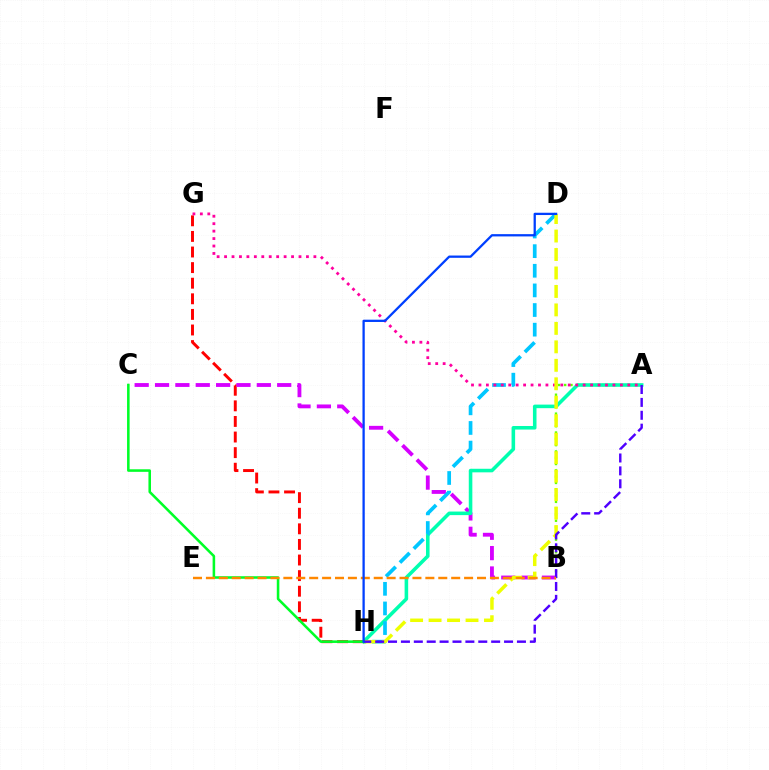{('G', 'H'): [{'color': '#ff0000', 'line_style': 'dashed', 'thickness': 2.12}], ('B', 'C'): [{'color': '#d600ff', 'line_style': 'dashed', 'thickness': 2.77}], ('A', 'B'): [{'color': '#66ff00', 'line_style': 'dotted', 'thickness': 1.71}], ('A', 'H'): [{'color': '#00ffaf', 'line_style': 'solid', 'thickness': 2.57}, {'color': '#4f00ff', 'line_style': 'dashed', 'thickness': 1.75}], ('D', 'H'): [{'color': '#00c7ff', 'line_style': 'dashed', 'thickness': 2.67}, {'color': '#eeff00', 'line_style': 'dashed', 'thickness': 2.51}, {'color': '#003fff', 'line_style': 'solid', 'thickness': 1.64}], ('A', 'G'): [{'color': '#ff00a0', 'line_style': 'dotted', 'thickness': 2.02}], ('C', 'H'): [{'color': '#00ff27', 'line_style': 'solid', 'thickness': 1.84}], ('B', 'E'): [{'color': '#ff8800', 'line_style': 'dashed', 'thickness': 1.75}]}